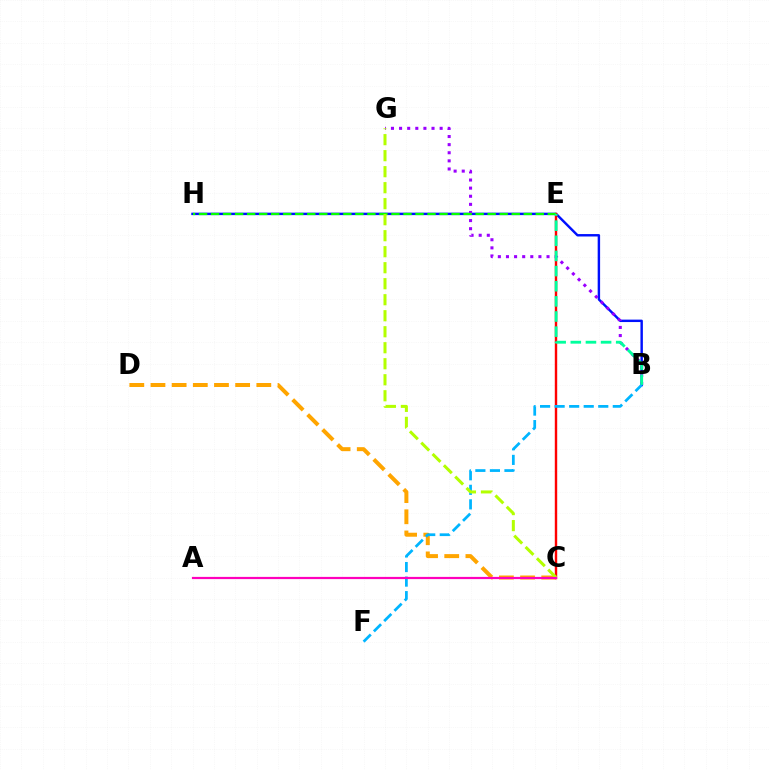{('C', 'D'): [{'color': '#ffa500', 'line_style': 'dashed', 'thickness': 2.88}], ('B', 'H'): [{'color': '#0010ff', 'line_style': 'solid', 'thickness': 1.75}], ('C', 'E'): [{'color': '#ff0000', 'line_style': 'solid', 'thickness': 1.74}], ('B', 'G'): [{'color': '#9b00ff', 'line_style': 'dotted', 'thickness': 2.2}], ('E', 'H'): [{'color': '#08ff00', 'line_style': 'dashed', 'thickness': 1.63}], ('B', 'E'): [{'color': '#00ff9d', 'line_style': 'dashed', 'thickness': 2.06}], ('B', 'F'): [{'color': '#00b5ff', 'line_style': 'dashed', 'thickness': 1.98}], ('C', 'G'): [{'color': '#b3ff00', 'line_style': 'dashed', 'thickness': 2.17}], ('A', 'C'): [{'color': '#ff00bd', 'line_style': 'solid', 'thickness': 1.59}]}